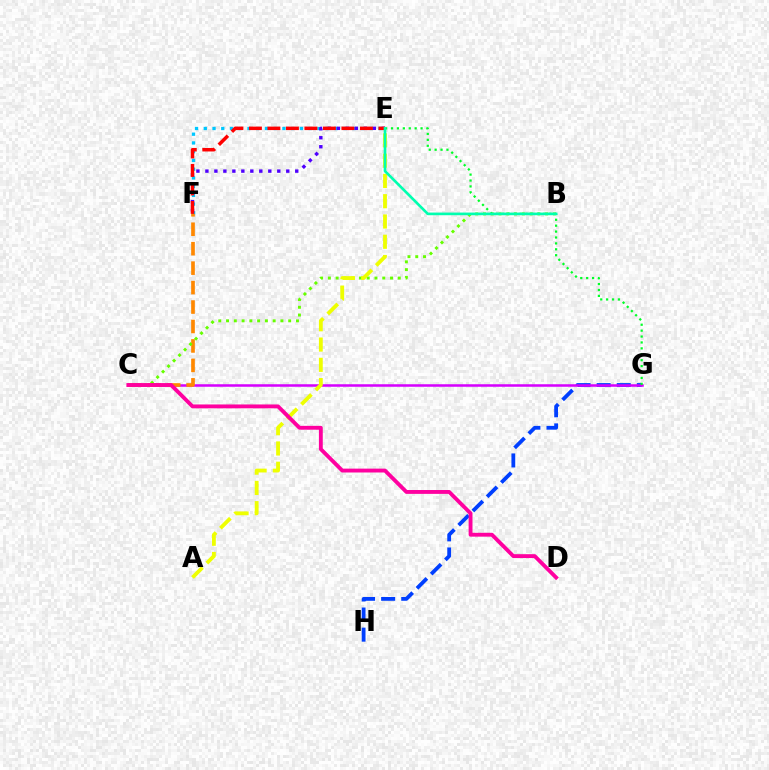{('G', 'H'): [{'color': '#003fff', 'line_style': 'dashed', 'thickness': 2.73}], ('C', 'G'): [{'color': '#d600ff', 'line_style': 'solid', 'thickness': 1.82}], ('E', 'F'): [{'color': '#00c7ff', 'line_style': 'dotted', 'thickness': 2.37}, {'color': '#4f00ff', 'line_style': 'dotted', 'thickness': 2.44}, {'color': '#ff0000', 'line_style': 'dashed', 'thickness': 2.51}], ('C', 'F'): [{'color': '#ff8800', 'line_style': 'dashed', 'thickness': 2.64}], ('B', 'C'): [{'color': '#66ff00', 'line_style': 'dotted', 'thickness': 2.11}], ('A', 'E'): [{'color': '#eeff00', 'line_style': 'dashed', 'thickness': 2.75}], ('E', 'G'): [{'color': '#00ff27', 'line_style': 'dotted', 'thickness': 1.61}], ('B', 'E'): [{'color': '#00ffaf', 'line_style': 'solid', 'thickness': 1.92}], ('C', 'D'): [{'color': '#ff00a0', 'line_style': 'solid', 'thickness': 2.78}]}